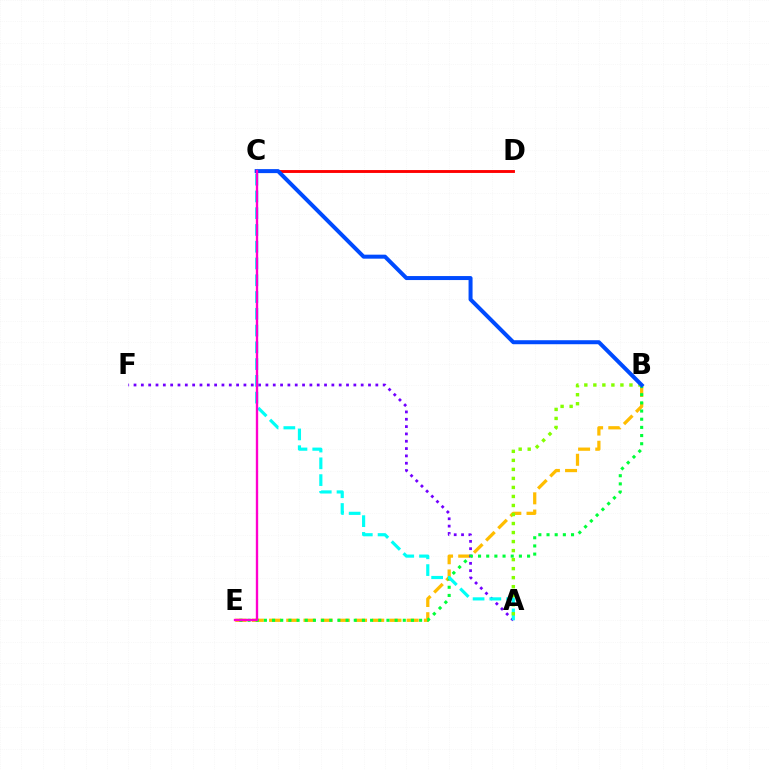{('C', 'D'): [{'color': '#ff0000', 'line_style': 'solid', 'thickness': 2.07}], ('B', 'E'): [{'color': '#ffbd00', 'line_style': 'dashed', 'thickness': 2.34}, {'color': '#00ff39', 'line_style': 'dotted', 'thickness': 2.22}], ('A', 'F'): [{'color': '#7200ff', 'line_style': 'dotted', 'thickness': 1.99}], ('A', 'C'): [{'color': '#00fff6', 'line_style': 'dashed', 'thickness': 2.28}], ('A', 'B'): [{'color': '#84ff00', 'line_style': 'dotted', 'thickness': 2.45}], ('B', 'C'): [{'color': '#004bff', 'line_style': 'solid', 'thickness': 2.88}], ('C', 'E'): [{'color': '#ff00cf', 'line_style': 'solid', 'thickness': 1.69}]}